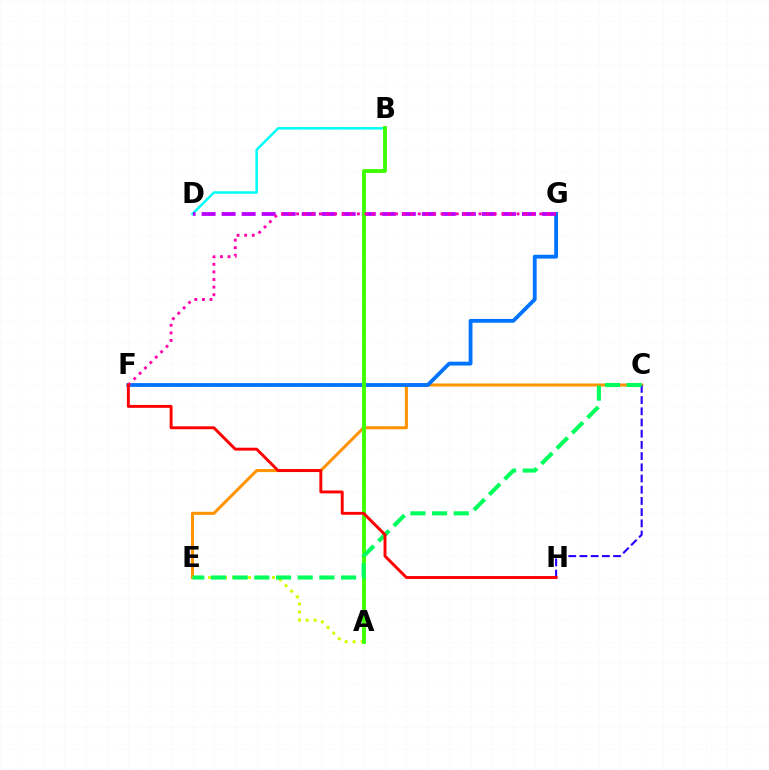{('B', 'D'): [{'color': '#00fff6', 'line_style': 'solid', 'thickness': 1.81}], ('C', 'E'): [{'color': '#ff9400', 'line_style': 'solid', 'thickness': 2.19}, {'color': '#00ff5c', 'line_style': 'dashed', 'thickness': 2.95}], ('F', 'G'): [{'color': '#0074ff', 'line_style': 'solid', 'thickness': 2.76}, {'color': '#ff00ac', 'line_style': 'dotted', 'thickness': 2.07}], ('C', 'H'): [{'color': '#2500ff', 'line_style': 'dashed', 'thickness': 1.52}], ('A', 'E'): [{'color': '#d1ff00', 'line_style': 'dotted', 'thickness': 2.17}], ('D', 'G'): [{'color': '#b900ff', 'line_style': 'dashed', 'thickness': 2.72}], ('A', 'B'): [{'color': '#3dff00', 'line_style': 'solid', 'thickness': 2.79}], ('F', 'H'): [{'color': '#ff0000', 'line_style': 'solid', 'thickness': 2.1}]}